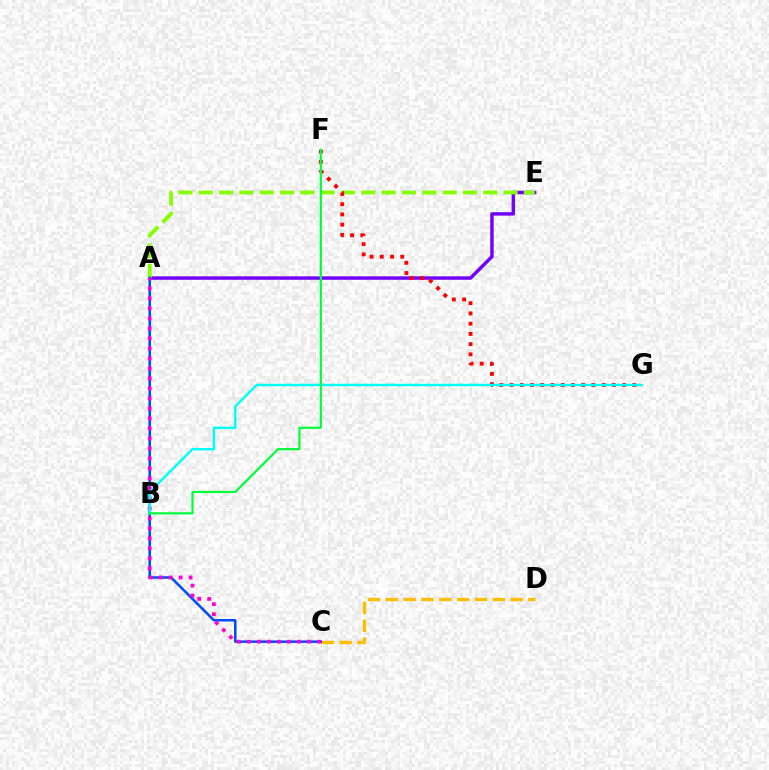{('A', 'E'): [{'color': '#7200ff', 'line_style': 'solid', 'thickness': 2.49}, {'color': '#84ff00', 'line_style': 'dashed', 'thickness': 2.76}], ('F', 'G'): [{'color': '#ff0000', 'line_style': 'dotted', 'thickness': 2.78}], ('C', 'D'): [{'color': '#ffbd00', 'line_style': 'dashed', 'thickness': 2.42}], ('A', 'C'): [{'color': '#004bff', 'line_style': 'solid', 'thickness': 1.82}, {'color': '#ff00cf', 'line_style': 'dotted', 'thickness': 2.72}], ('B', 'G'): [{'color': '#00fff6', 'line_style': 'solid', 'thickness': 1.75}], ('B', 'F'): [{'color': '#00ff39', 'line_style': 'solid', 'thickness': 1.57}]}